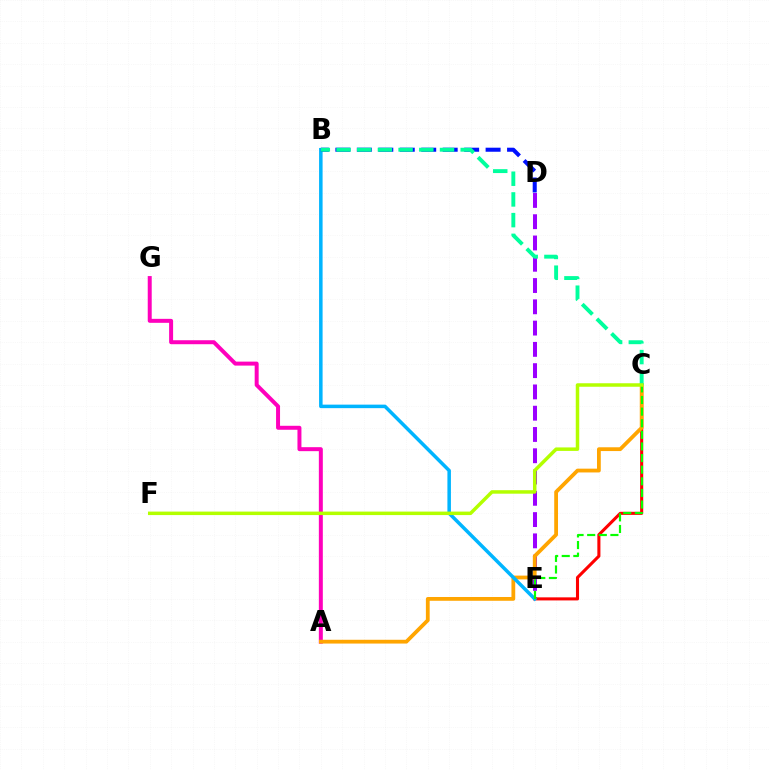{('D', 'E'): [{'color': '#9b00ff', 'line_style': 'dashed', 'thickness': 2.89}], ('C', 'E'): [{'color': '#ff0000', 'line_style': 'solid', 'thickness': 2.21}, {'color': '#08ff00', 'line_style': 'dashed', 'thickness': 1.58}], ('A', 'G'): [{'color': '#ff00bd', 'line_style': 'solid', 'thickness': 2.86}], ('A', 'C'): [{'color': '#ffa500', 'line_style': 'solid', 'thickness': 2.72}], ('B', 'E'): [{'color': '#00b5ff', 'line_style': 'solid', 'thickness': 2.53}], ('B', 'D'): [{'color': '#0010ff', 'line_style': 'dashed', 'thickness': 2.92}], ('B', 'C'): [{'color': '#00ff9d', 'line_style': 'dashed', 'thickness': 2.81}], ('C', 'F'): [{'color': '#b3ff00', 'line_style': 'solid', 'thickness': 2.51}]}